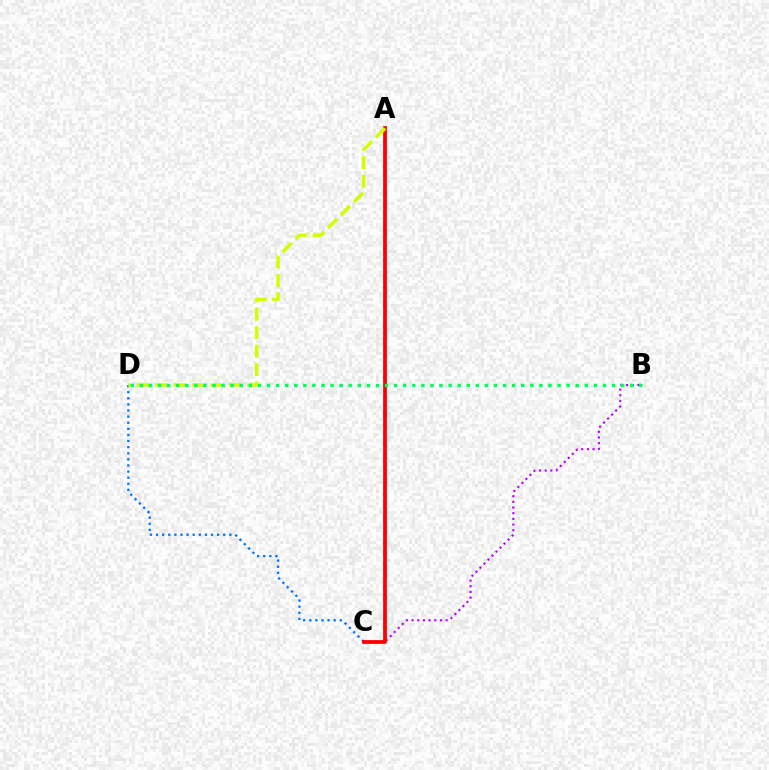{('B', 'C'): [{'color': '#b900ff', 'line_style': 'dotted', 'thickness': 1.54}], ('C', 'D'): [{'color': '#0074ff', 'line_style': 'dotted', 'thickness': 1.66}], ('A', 'C'): [{'color': '#ff0000', 'line_style': 'solid', 'thickness': 2.71}], ('A', 'D'): [{'color': '#d1ff00', 'line_style': 'dashed', 'thickness': 2.5}], ('B', 'D'): [{'color': '#00ff5c', 'line_style': 'dotted', 'thickness': 2.47}]}